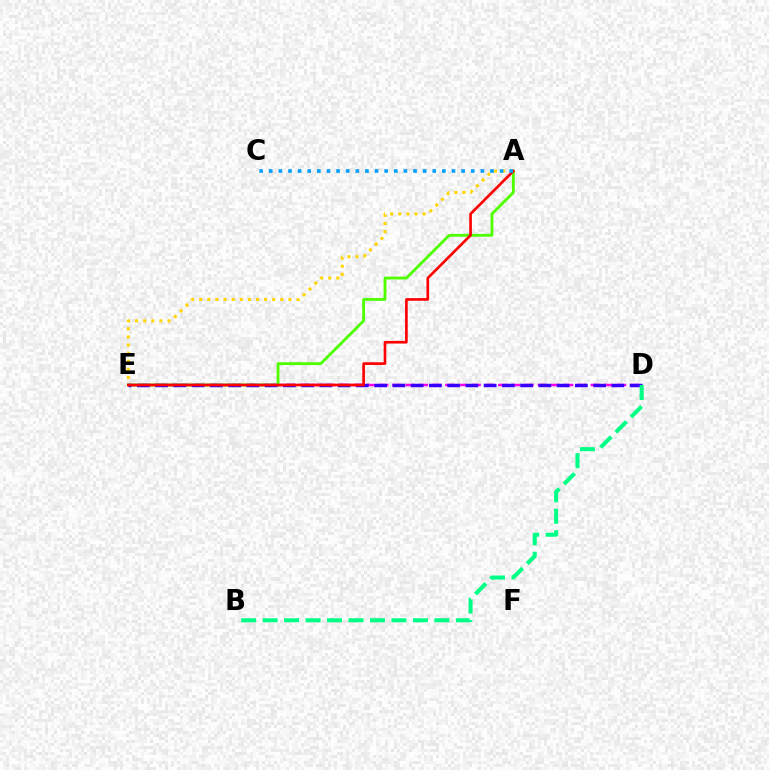{('A', 'E'): [{'color': '#ffd500', 'line_style': 'dotted', 'thickness': 2.2}, {'color': '#4fff00', 'line_style': 'solid', 'thickness': 2.04}, {'color': '#ff0000', 'line_style': 'solid', 'thickness': 1.91}], ('D', 'E'): [{'color': '#ff00ed', 'line_style': 'dashed', 'thickness': 1.8}, {'color': '#3700ff', 'line_style': 'dashed', 'thickness': 2.48}], ('B', 'D'): [{'color': '#00ff86', 'line_style': 'dashed', 'thickness': 2.92}], ('A', 'C'): [{'color': '#009eff', 'line_style': 'dotted', 'thickness': 2.61}]}